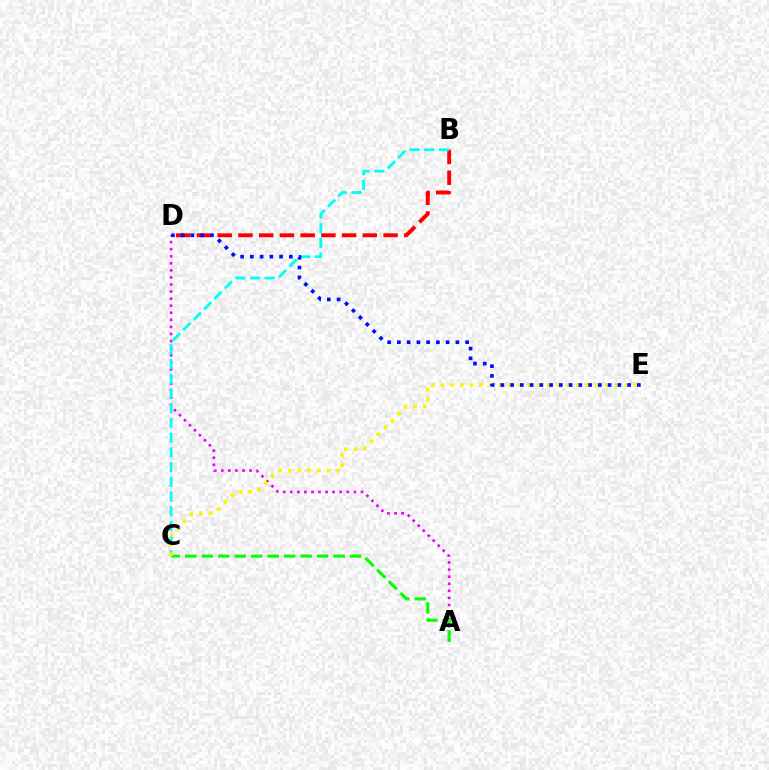{('A', 'D'): [{'color': '#ee00ff', 'line_style': 'dotted', 'thickness': 1.92}], ('B', 'D'): [{'color': '#ff0000', 'line_style': 'dashed', 'thickness': 2.82}], ('B', 'C'): [{'color': '#00fff6', 'line_style': 'dashed', 'thickness': 2.0}], ('A', 'C'): [{'color': '#08ff00', 'line_style': 'dashed', 'thickness': 2.24}], ('C', 'E'): [{'color': '#fcf500', 'line_style': 'dotted', 'thickness': 2.63}], ('D', 'E'): [{'color': '#0010ff', 'line_style': 'dotted', 'thickness': 2.65}]}